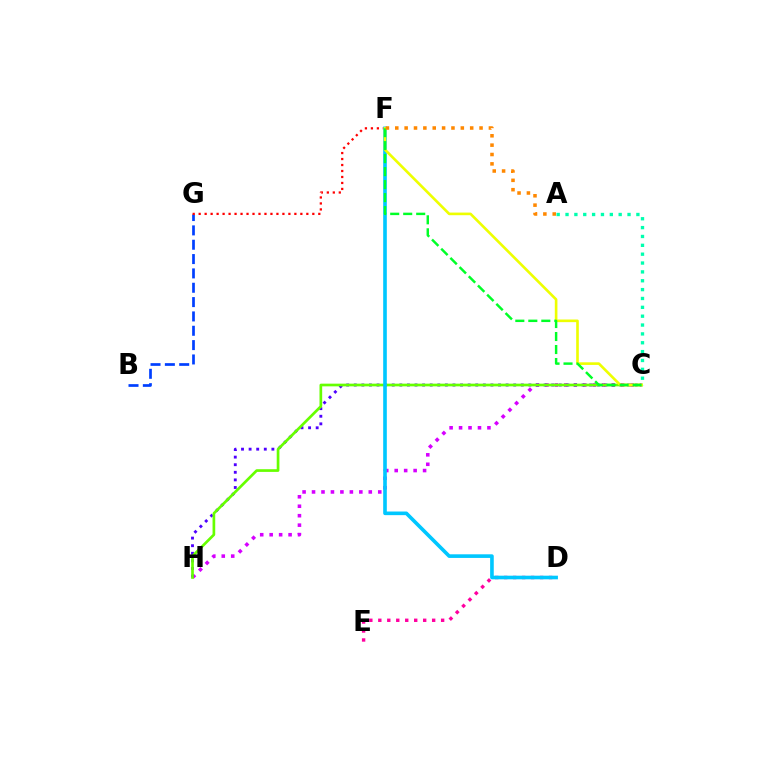{('C', 'H'): [{'color': '#d600ff', 'line_style': 'dotted', 'thickness': 2.57}, {'color': '#4f00ff', 'line_style': 'dotted', 'thickness': 2.06}, {'color': '#66ff00', 'line_style': 'solid', 'thickness': 1.93}], ('D', 'E'): [{'color': '#ff00a0', 'line_style': 'dotted', 'thickness': 2.44}], ('B', 'G'): [{'color': '#003fff', 'line_style': 'dashed', 'thickness': 1.95}], ('F', 'G'): [{'color': '#ff0000', 'line_style': 'dotted', 'thickness': 1.63}], ('D', 'F'): [{'color': '#00c7ff', 'line_style': 'solid', 'thickness': 2.61}], ('C', 'F'): [{'color': '#eeff00', 'line_style': 'solid', 'thickness': 1.89}, {'color': '#00ff27', 'line_style': 'dashed', 'thickness': 1.77}], ('A', 'C'): [{'color': '#00ffaf', 'line_style': 'dotted', 'thickness': 2.41}], ('A', 'F'): [{'color': '#ff8800', 'line_style': 'dotted', 'thickness': 2.54}]}